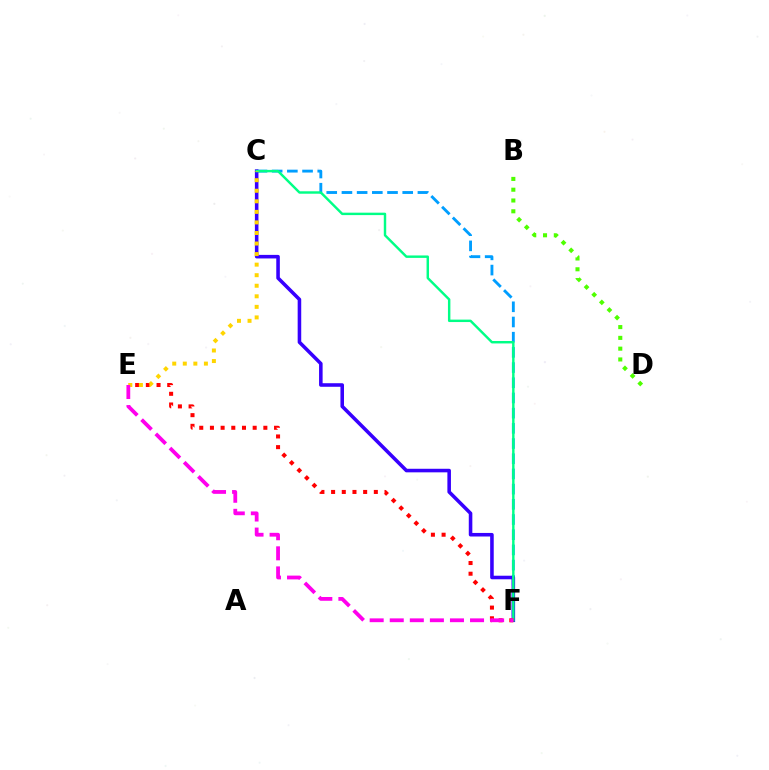{('C', 'F'): [{'color': '#009eff', 'line_style': 'dashed', 'thickness': 2.06}, {'color': '#3700ff', 'line_style': 'solid', 'thickness': 2.57}, {'color': '#00ff86', 'line_style': 'solid', 'thickness': 1.75}], ('E', 'F'): [{'color': '#ff0000', 'line_style': 'dotted', 'thickness': 2.9}, {'color': '#ff00ed', 'line_style': 'dashed', 'thickness': 2.73}], ('C', 'E'): [{'color': '#ffd500', 'line_style': 'dotted', 'thickness': 2.87}], ('B', 'D'): [{'color': '#4fff00', 'line_style': 'dotted', 'thickness': 2.93}]}